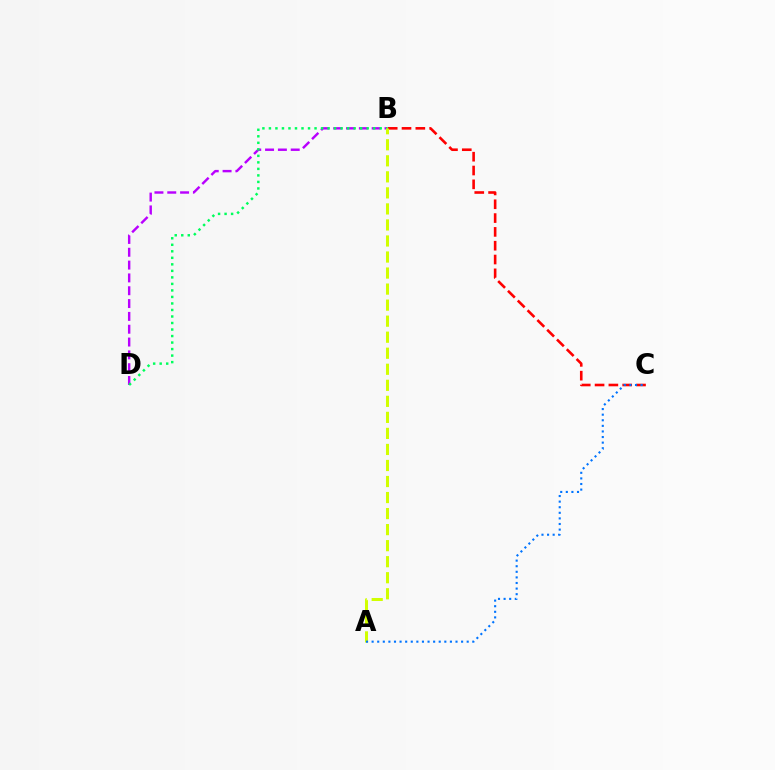{('B', 'D'): [{'color': '#b900ff', 'line_style': 'dashed', 'thickness': 1.74}, {'color': '#00ff5c', 'line_style': 'dotted', 'thickness': 1.77}], ('B', 'C'): [{'color': '#ff0000', 'line_style': 'dashed', 'thickness': 1.88}], ('A', 'B'): [{'color': '#d1ff00', 'line_style': 'dashed', 'thickness': 2.18}], ('A', 'C'): [{'color': '#0074ff', 'line_style': 'dotted', 'thickness': 1.52}]}